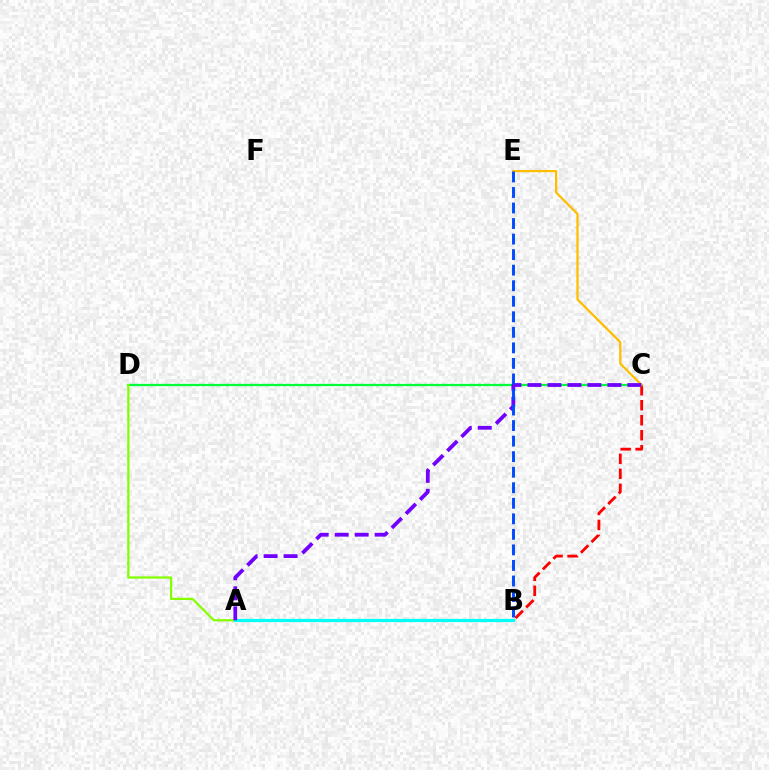{('C', 'D'): [{'color': '#00ff39', 'line_style': 'solid', 'thickness': 1.63}], ('B', 'C'): [{'color': '#ff0000', 'line_style': 'dashed', 'thickness': 2.04}], ('A', 'D'): [{'color': '#84ff00', 'line_style': 'solid', 'thickness': 1.61}], ('C', 'E'): [{'color': '#ffbd00', 'line_style': 'solid', 'thickness': 1.61}], ('A', 'B'): [{'color': '#ff00cf', 'line_style': 'dotted', 'thickness': 2.15}, {'color': '#00fff6', 'line_style': 'solid', 'thickness': 2.3}], ('A', 'C'): [{'color': '#7200ff', 'line_style': 'dashed', 'thickness': 2.72}], ('B', 'E'): [{'color': '#004bff', 'line_style': 'dashed', 'thickness': 2.11}]}